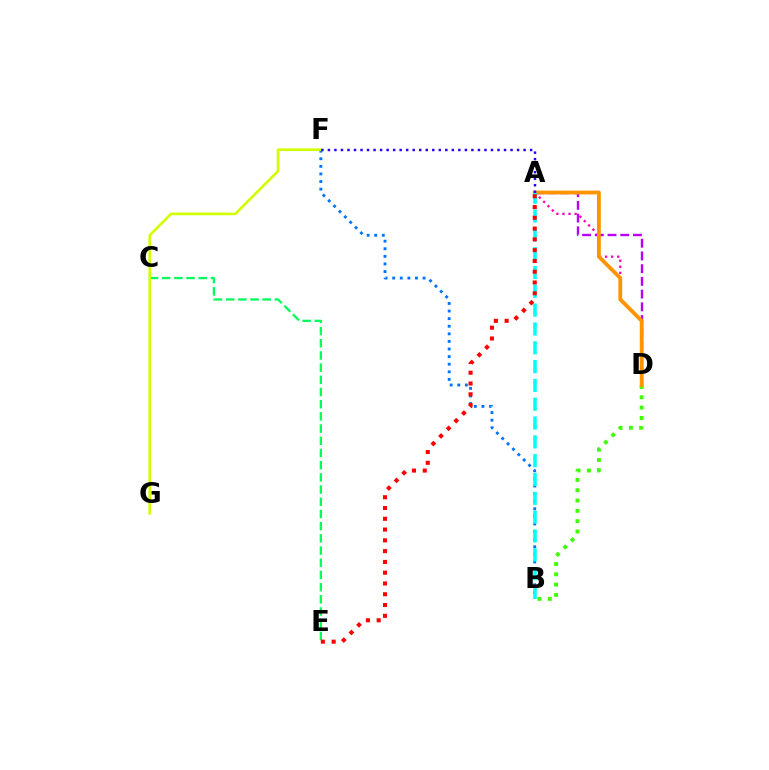{('B', 'D'): [{'color': '#3dff00', 'line_style': 'dotted', 'thickness': 2.81}], ('A', 'D'): [{'color': '#ff00ac', 'line_style': 'dotted', 'thickness': 1.65}, {'color': '#b900ff', 'line_style': 'dashed', 'thickness': 1.73}, {'color': '#ff9400', 'line_style': 'solid', 'thickness': 2.75}], ('C', 'E'): [{'color': '#00ff5c', 'line_style': 'dashed', 'thickness': 1.66}], ('B', 'F'): [{'color': '#0074ff', 'line_style': 'dotted', 'thickness': 2.06}], ('A', 'B'): [{'color': '#00fff6', 'line_style': 'dashed', 'thickness': 2.56}], ('A', 'E'): [{'color': '#ff0000', 'line_style': 'dotted', 'thickness': 2.93}], ('F', 'G'): [{'color': '#d1ff00', 'line_style': 'solid', 'thickness': 1.91}], ('A', 'F'): [{'color': '#2500ff', 'line_style': 'dotted', 'thickness': 1.77}]}